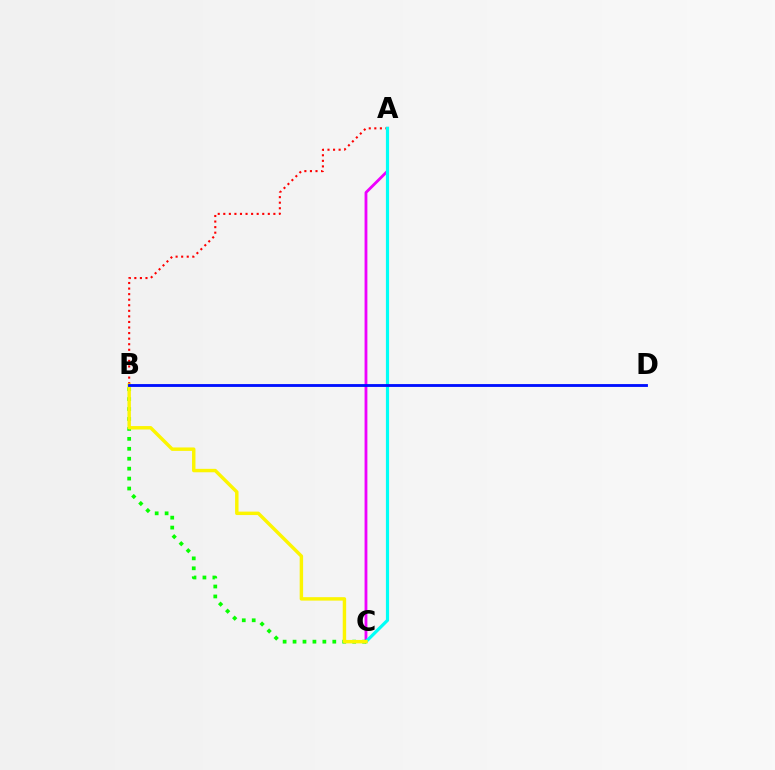{('A', 'C'): [{'color': '#ee00ff', 'line_style': 'solid', 'thickness': 2.03}, {'color': '#00fff6', 'line_style': 'solid', 'thickness': 2.3}], ('A', 'B'): [{'color': '#ff0000', 'line_style': 'dotted', 'thickness': 1.51}], ('B', 'C'): [{'color': '#08ff00', 'line_style': 'dotted', 'thickness': 2.7}, {'color': '#fcf500', 'line_style': 'solid', 'thickness': 2.47}], ('B', 'D'): [{'color': '#0010ff', 'line_style': 'solid', 'thickness': 2.05}]}